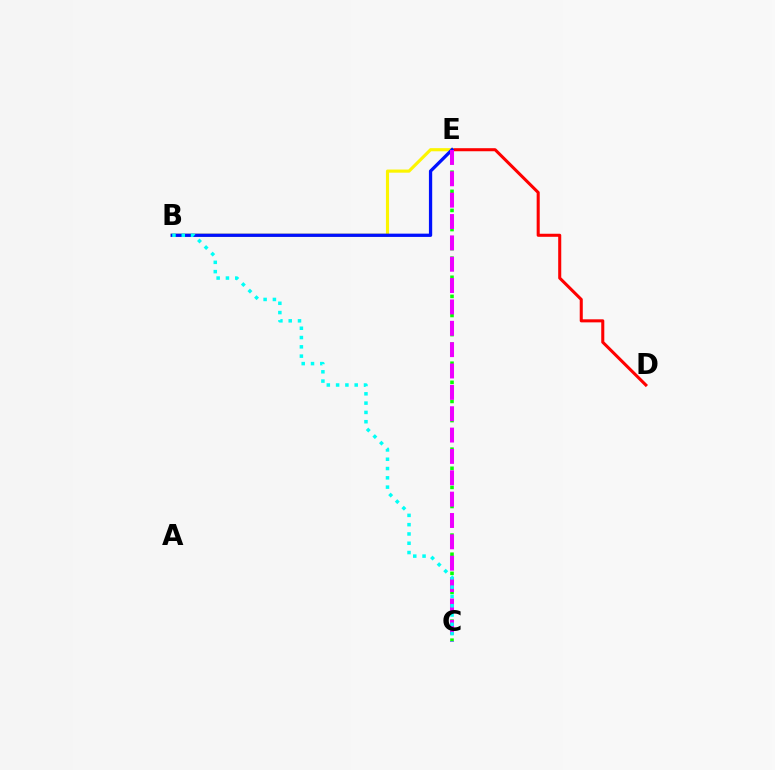{('D', 'E'): [{'color': '#ff0000', 'line_style': 'solid', 'thickness': 2.2}], ('B', 'E'): [{'color': '#fcf500', 'line_style': 'solid', 'thickness': 2.26}, {'color': '#0010ff', 'line_style': 'solid', 'thickness': 2.36}], ('C', 'E'): [{'color': '#08ff00', 'line_style': 'dotted', 'thickness': 2.59}, {'color': '#ee00ff', 'line_style': 'dashed', 'thickness': 2.9}], ('B', 'C'): [{'color': '#00fff6', 'line_style': 'dotted', 'thickness': 2.53}]}